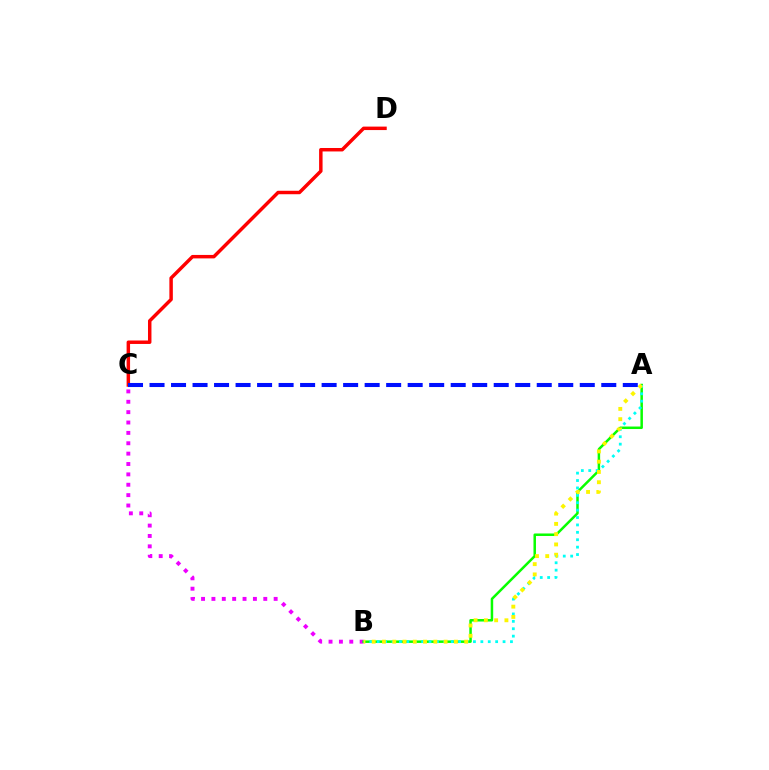{('B', 'C'): [{'color': '#ee00ff', 'line_style': 'dotted', 'thickness': 2.82}], ('A', 'B'): [{'color': '#08ff00', 'line_style': 'solid', 'thickness': 1.8}, {'color': '#00fff6', 'line_style': 'dotted', 'thickness': 2.01}, {'color': '#fcf500', 'line_style': 'dotted', 'thickness': 2.79}], ('C', 'D'): [{'color': '#ff0000', 'line_style': 'solid', 'thickness': 2.49}], ('A', 'C'): [{'color': '#0010ff', 'line_style': 'dashed', 'thickness': 2.92}]}